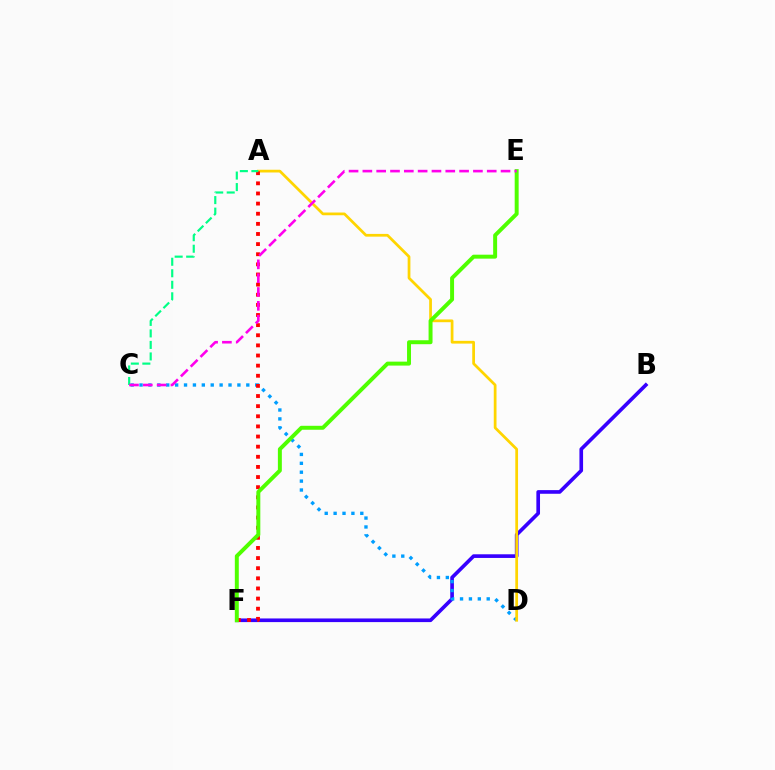{('B', 'F'): [{'color': '#3700ff', 'line_style': 'solid', 'thickness': 2.63}], ('C', 'D'): [{'color': '#009eff', 'line_style': 'dotted', 'thickness': 2.42}], ('A', 'D'): [{'color': '#ffd500', 'line_style': 'solid', 'thickness': 1.97}], ('A', 'F'): [{'color': '#ff0000', 'line_style': 'dotted', 'thickness': 2.75}], ('A', 'C'): [{'color': '#00ff86', 'line_style': 'dashed', 'thickness': 1.56}], ('E', 'F'): [{'color': '#4fff00', 'line_style': 'solid', 'thickness': 2.85}], ('C', 'E'): [{'color': '#ff00ed', 'line_style': 'dashed', 'thickness': 1.88}]}